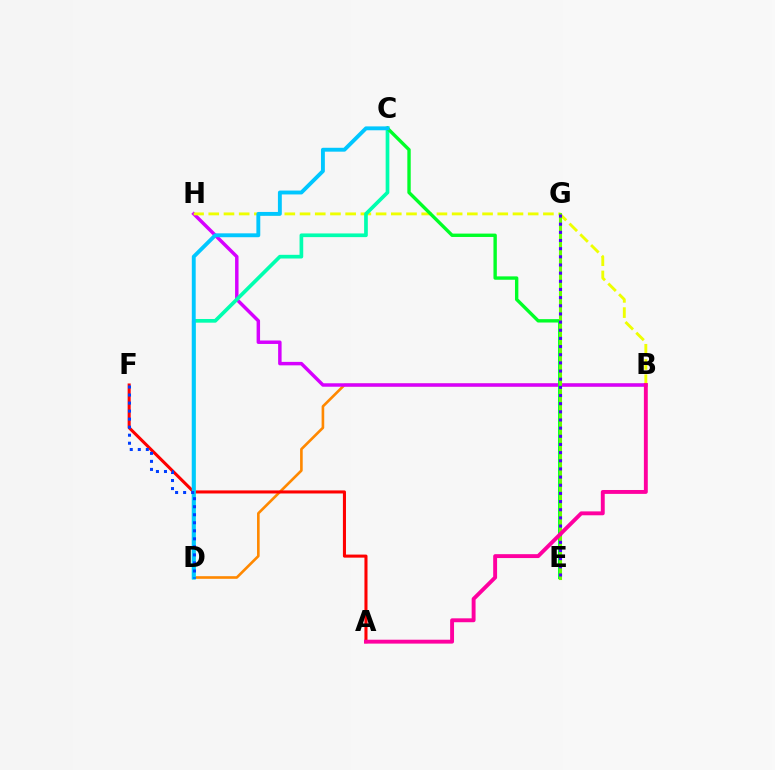{('B', 'D'): [{'color': '#ff8800', 'line_style': 'solid', 'thickness': 1.89}], ('B', 'H'): [{'color': '#d600ff', 'line_style': 'solid', 'thickness': 2.49}, {'color': '#eeff00', 'line_style': 'dashed', 'thickness': 2.07}], ('A', 'F'): [{'color': '#ff0000', 'line_style': 'solid', 'thickness': 2.2}], ('C', 'D'): [{'color': '#00ffaf', 'line_style': 'solid', 'thickness': 2.65}, {'color': '#00c7ff', 'line_style': 'solid', 'thickness': 2.8}], ('C', 'E'): [{'color': '#00ff27', 'line_style': 'solid', 'thickness': 2.43}], ('E', 'G'): [{'color': '#66ff00', 'line_style': 'solid', 'thickness': 2.21}, {'color': '#4f00ff', 'line_style': 'dotted', 'thickness': 2.22}], ('D', 'F'): [{'color': '#003fff', 'line_style': 'dotted', 'thickness': 2.18}], ('A', 'B'): [{'color': '#ff00a0', 'line_style': 'solid', 'thickness': 2.8}]}